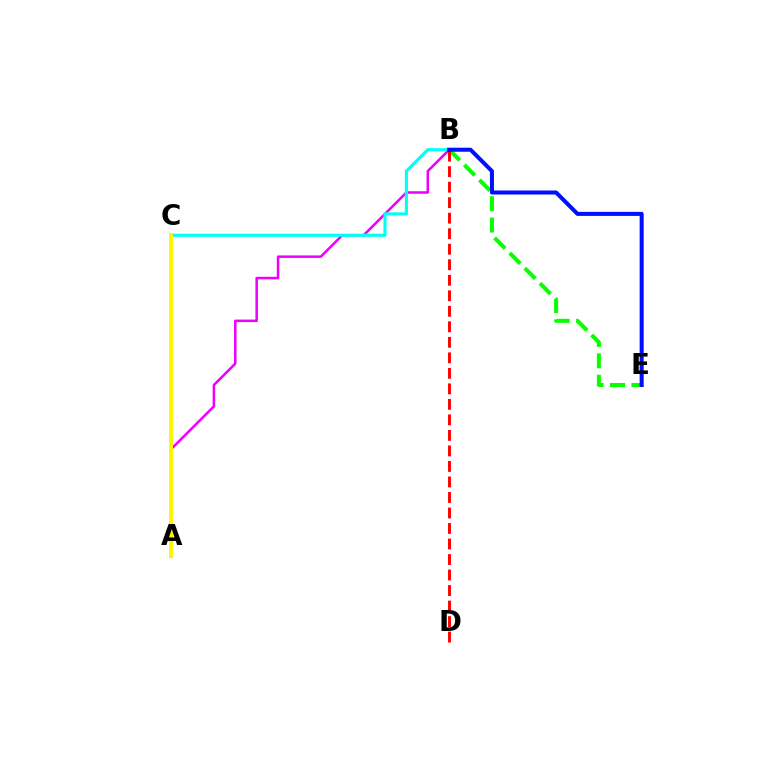{('A', 'B'): [{'color': '#ee00ff', 'line_style': 'solid', 'thickness': 1.82}], ('B', 'C'): [{'color': '#00fff6', 'line_style': 'solid', 'thickness': 2.24}], ('B', 'E'): [{'color': '#08ff00', 'line_style': 'dashed', 'thickness': 2.91}, {'color': '#0010ff', 'line_style': 'solid', 'thickness': 2.91}], ('B', 'D'): [{'color': '#ff0000', 'line_style': 'dashed', 'thickness': 2.11}], ('A', 'C'): [{'color': '#fcf500', 'line_style': 'solid', 'thickness': 2.87}]}